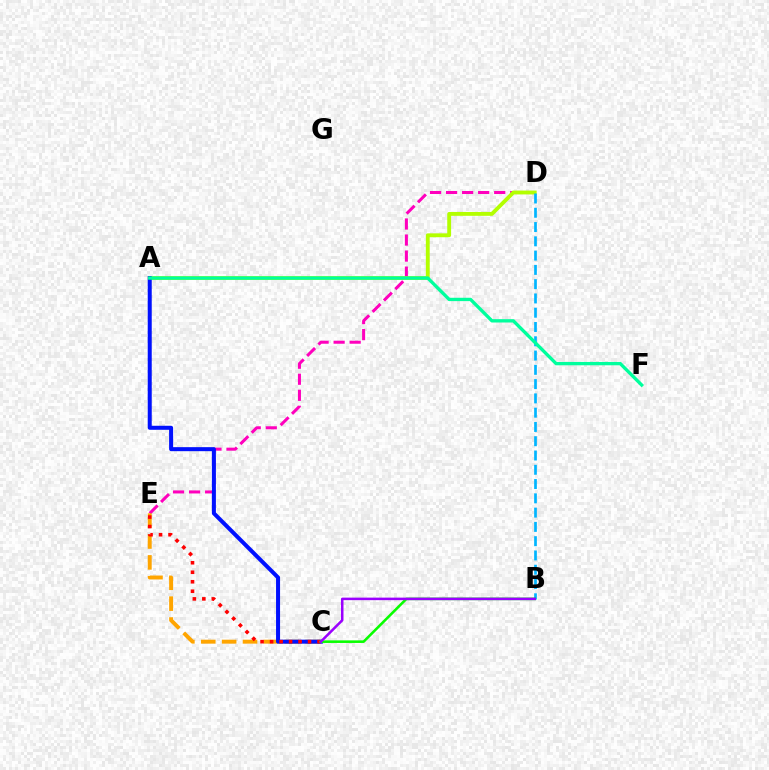{('D', 'E'): [{'color': '#ff00bd', 'line_style': 'dashed', 'thickness': 2.18}], ('A', 'D'): [{'color': '#b3ff00', 'line_style': 'solid', 'thickness': 2.78}], ('C', 'E'): [{'color': '#ffa500', 'line_style': 'dashed', 'thickness': 2.84}, {'color': '#ff0000', 'line_style': 'dotted', 'thickness': 2.58}], ('A', 'C'): [{'color': '#0010ff', 'line_style': 'solid', 'thickness': 2.89}], ('B', 'D'): [{'color': '#00b5ff', 'line_style': 'dashed', 'thickness': 1.94}], ('B', 'C'): [{'color': '#08ff00', 'line_style': 'solid', 'thickness': 1.86}, {'color': '#9b00ff', 'line_style': 'solid', 'thickness': 1.82}], ('A', 'F'): [{'color': '#00ff9d', 'line_style': 'solid', 'thickness': 2.41}]}